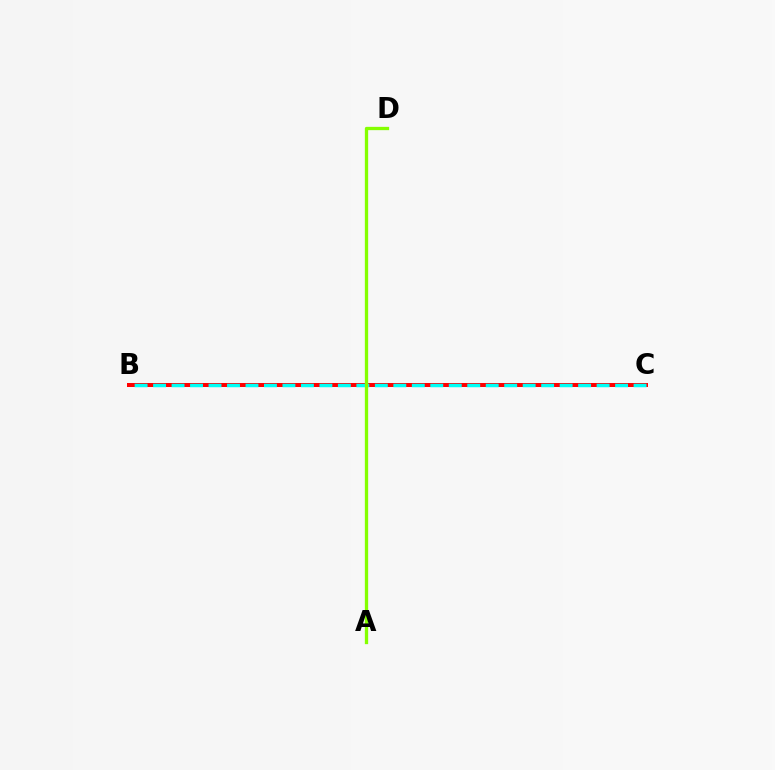{('B', 'C'): [{'color': '#7200ff', 'line_style': 'solid', 'thickness': 1.77}, {'color': '#ff0000', 'line_style': 'solid', 'thickness': 2.88}, {'color': '#00fff6', 'line_style': 'dashed', 'thickness': 2.51}], ('A', 'D'): [{'color': '#84ff00', 'line_style': 'solid', 'thickness': 2.38}]}